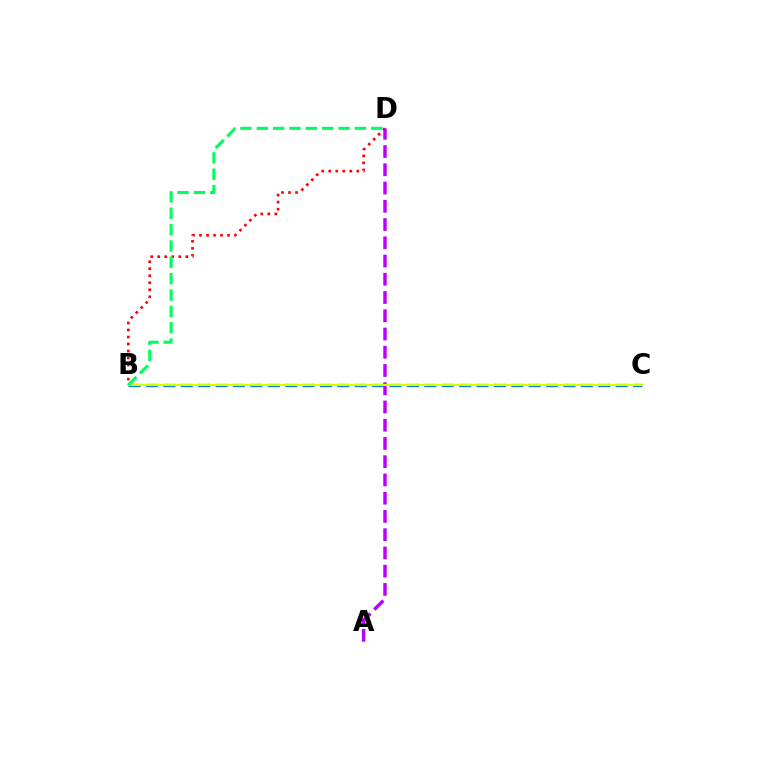{('B', 'D'): [{'color': '#ff0000', 'line_style': 'dotted', 'thickness': 1.91}, {'color': '#00ff5c', 'line_style': 'dashed', 'thickness': 2.22}], ('B', 'C'): [{'color': '#0074ff', 'line_style': 'dashed', 'thickness': 2.36}, {'color': '#d1ff00', 'line_style': 'solid', 'thickness': 1.51}], ('A', 'D'): [{'color': '#b900ff', 'line_style': 'dashed', 'thickness': 2.48}]}